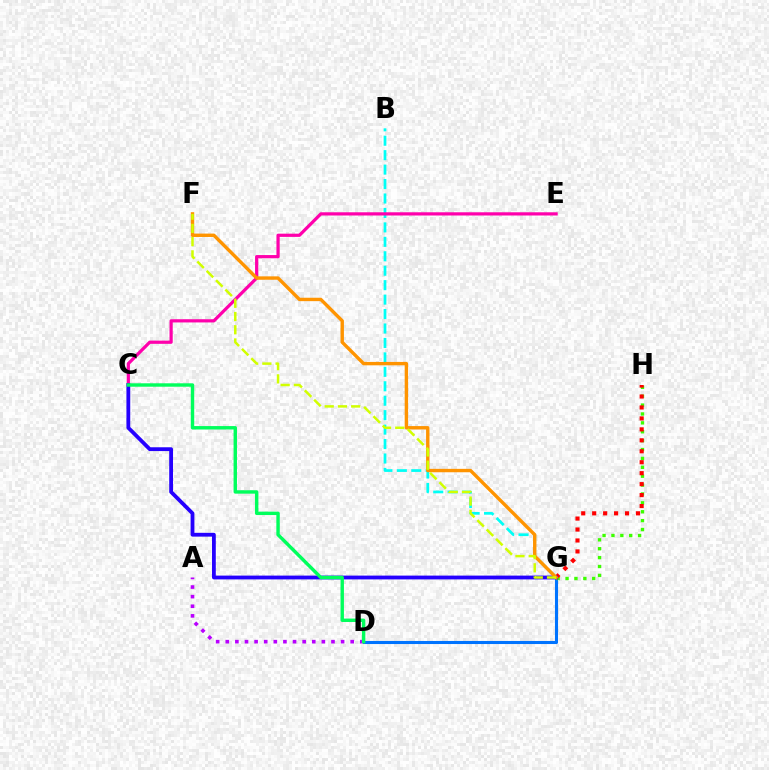{('D', 'G'): [{'color': '#0074ff', 'line_style': 'solid', 'thickness': 2.21}], ('B', 'G'): [{'color': '#00fff6', 'line_style': 'dashed', 'thickness': 1.96}], ('C', 'E'): [{'color': '#ff00ac', 'line_style': 'solid', 'thickness': 2.32}], ('G', 'H'): [{'color': '#3dff00', 'line_style': 'dotted', 'thickness': 2.41}, {'color': '#ff0000', 'line_style': 'dotted', 'thickness': 2.98}], ('C', 'G'): [{'color': '#2500ff', 'line_style': 'solid', 'thickness': 2.74}], ('F', 'G'): [{'color': '#ff9400', 'line_style': 'solid', 'thickness': 2.45}, {'color': '#d1ff00', 'line_style': 'dashed', 'thickness': 1.8}], ('A', 'D'): [{'color': '#b900ff', 'line_style': 'dotted', 'thickness': 2.61}], ('C', 'D'): [{'color': '#00ff5c', 'line_style': 'solid', 'thickness': 2.46}]}